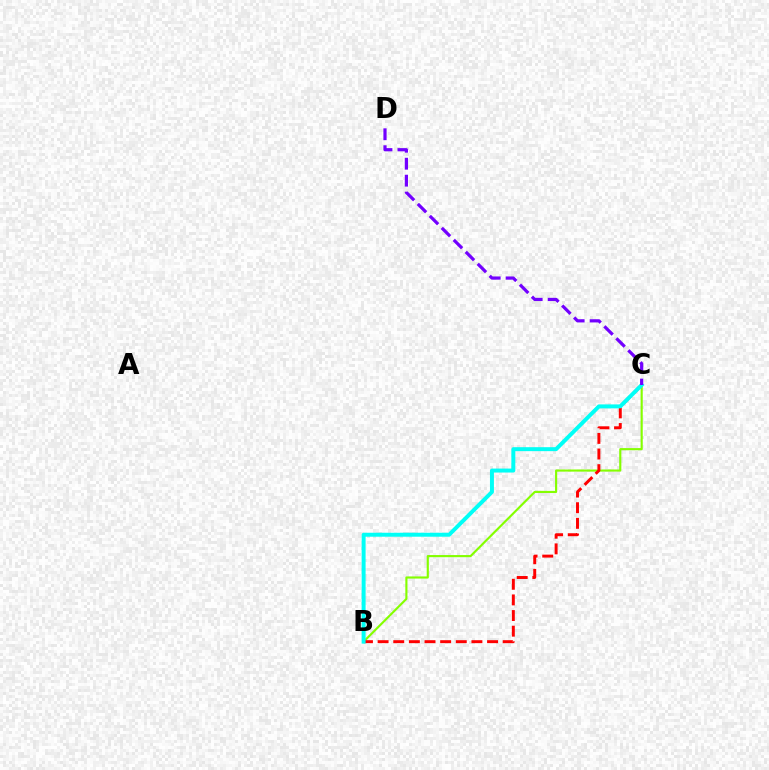{('B', 'C'): [{'color': '#84ff00', 'line_style': 'solid', 'thickness': 1.54}, {'color': '#ff0000', 'line_style': 'dashed', 'thickness': 2.12}, {'color': '#00fff6', 'line_style': 'solid', 'thickness': 2.86}], ('C', 'D'): [{'color': '#7200ff', 'line_style': 'dashed', 'thickness': 2.3}]}